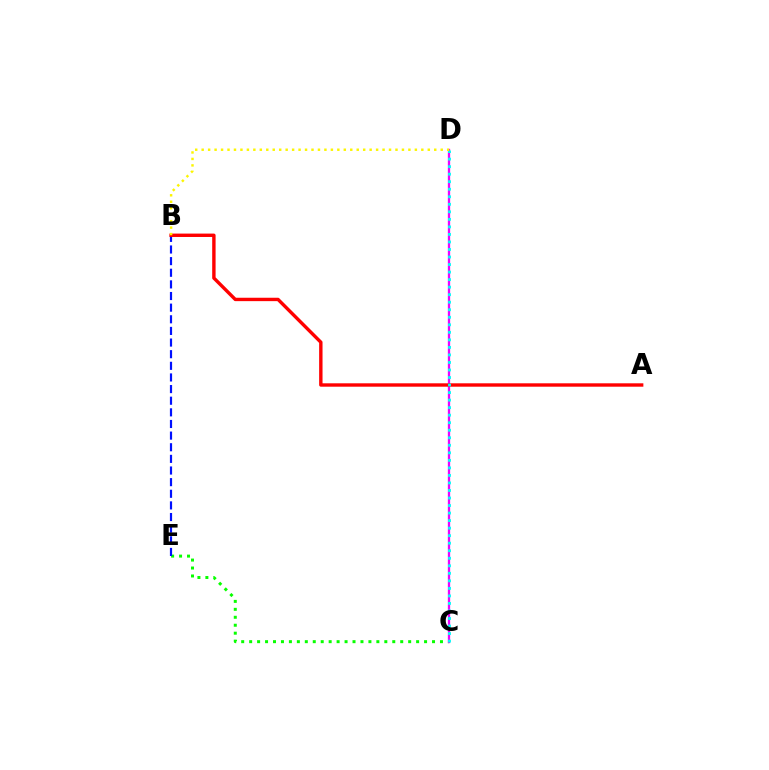{('C', 'E'): [{'color': '#08ff00', 'line_style': 'dotted', 'thickness': 2.16}], ('B', 'E'): [{'color': '#0010ff', 'line_style': 'dashed', 'thickness': 1.58}], ('C', 'D'): [{'color': '#ee00ff', 'line_style': 'solid', 'thickness': 1.66}, {'color': '#00fff6', 'line_style': 'dotted', 'thickness': 2.05}], ('A', 'B'): [{'color': '#ff0000', 'line_style': 'solid', 'thickness': 2.44}], ('B', 'D'): [{'color': '#fcf500', 'line_style': 'dotted', 'thickness': 1.76}]}